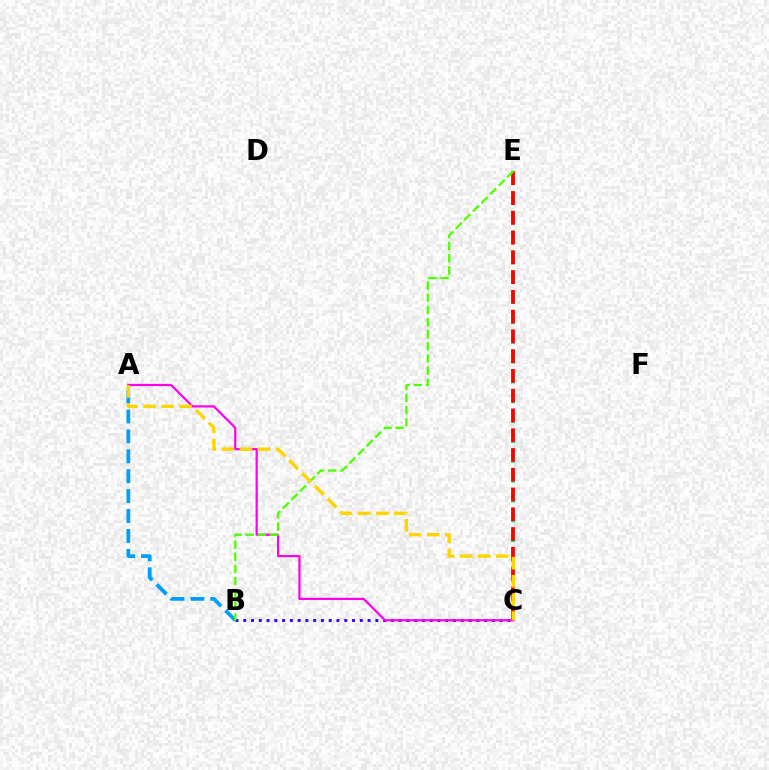{('C', 'E'): [{'color': '#00ff86', 'line_style': 'dashed', 'thickness': 2.7}, {'color': '#ff0000', 'line_style': 'dashed', 'thickness': 2.68}], ('B', 'C'): [{'color': '#3700ff', 'line_style': 'dotted', 'thickness': 2.11}], ('A', 'C'): [{'color': '#ff00ed', 'line_style': 'solid', 'thickness': 1.6}, {'color': '#ffd500', 'line_style': 'dashed', 'thickness': 2.46}], ('A', 'B'): [{'color': '#009eff', 'line_style': 'dashed', 'thickness': 2.7}], ('B', 'E'): [{'color': '#4fff00', 'line_style': 'dashed', 'thickness': 1.65}]}